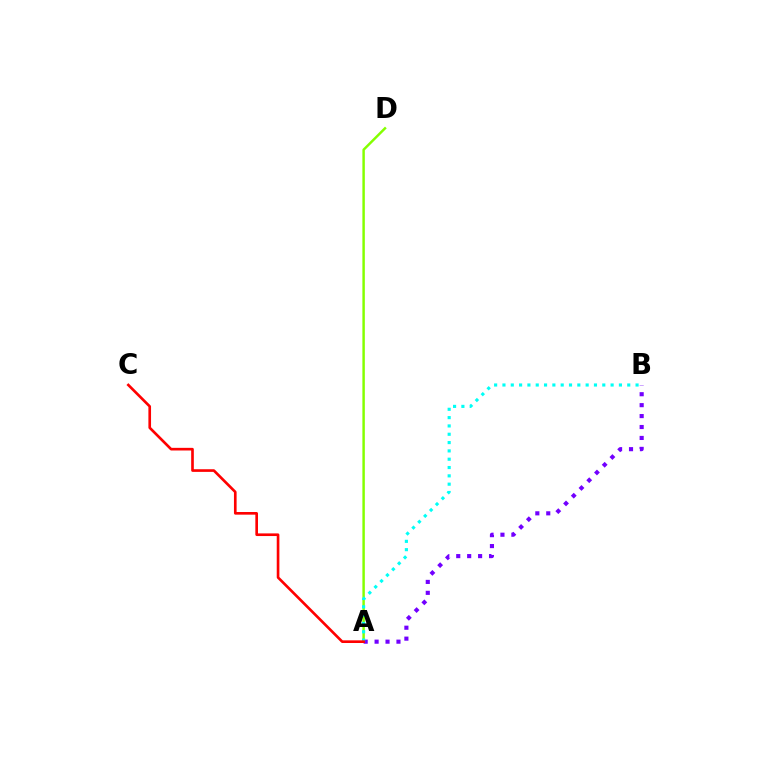{('A', 'D'): [{'color': '#84ff00', 'line_style': 'solid', 'thickness': 1.77}], ('A', 'B'): [{'color': '#7200ff', 'line_style': 'dotted', 'thickness': 2.97}, {'color': '#00fff6', 'line_style': 'dotted', 'thickness': 2.26}], ('A', 'C'): [{'color': '#ff0000', 'line_style': 'solid', 'thickness': 1.91}]}